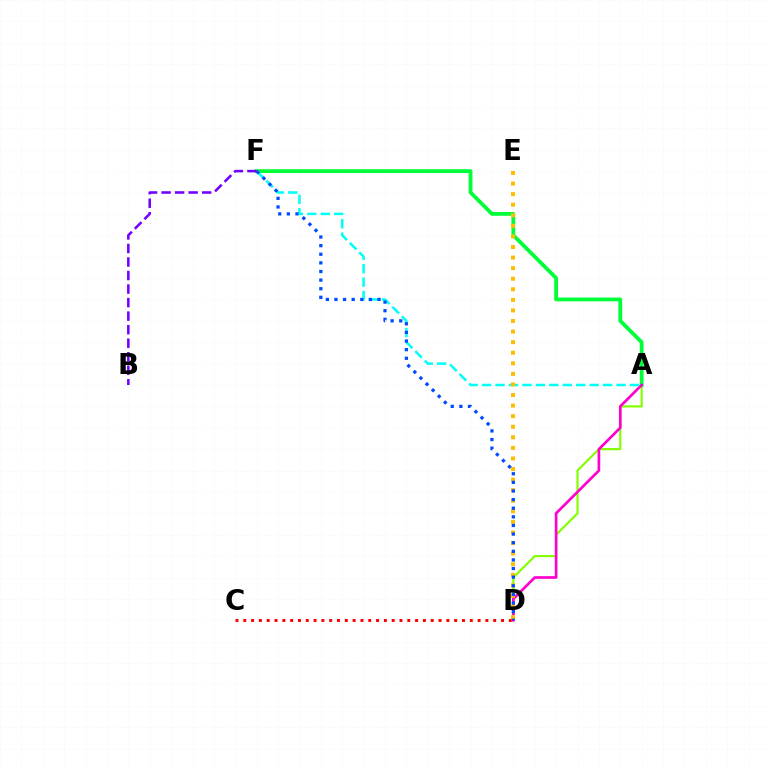{('A', 'D'): [{'color': '#84ff00', 'line_style': 'solid', 'thickness': 1.56}, {'color': '#ff00cf', 'line_style': 'solid', 'thickness': 1.93}], ('A', 'F'): [{'color': '#00ff39', 'line_style': 'solid', 'thickness': 2.74}, {'color': '#00fff6', 'line_style': 'dashed', 'thickness': 1.83}], ('C', 'D'): [{'color': '#ff0000', 'line_style': 'dotted', 'thickness': 2.12}], ('D', 'E'): [{'color': '#ffbd00', 'line_style': 'dotted', 'thickness': 2.87}], ('D', 'F'): [{'color': '#004bff', 'line_style': 'dotted', 'thickness': 2.34}], ('B', 'F'): [{'color': '#7200ff', 'line_style': 'dashed', 'thickness': 1.84}]}